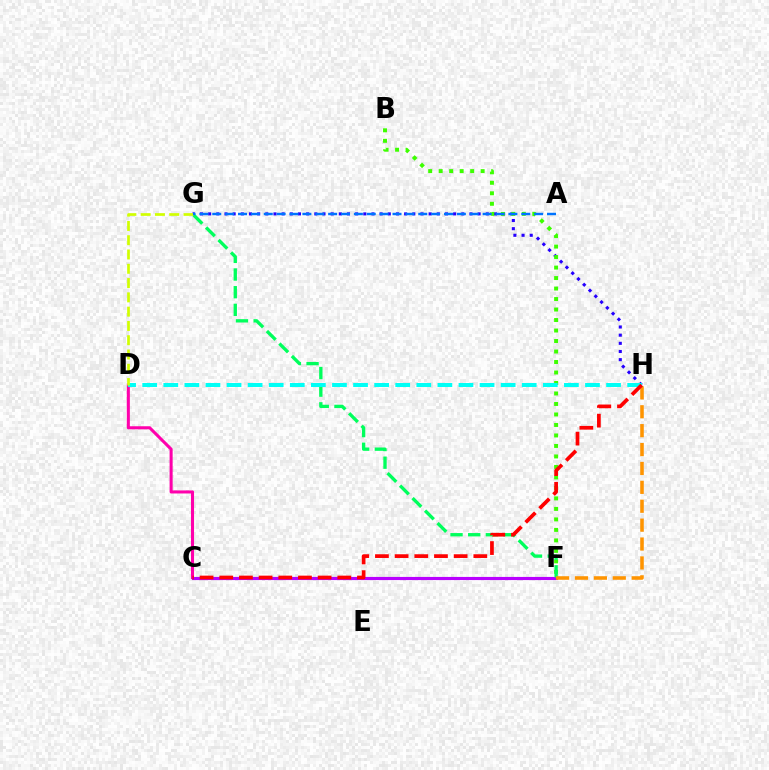{('G', 'H'): [{'color': '#2500ff', 'line_style': 'dotted', 'thickness': 2.22}], ('B', 'F'): [{'color': '#3dff00', 'line_style': 'dotted', 'thickness': 2.85}], ('C', 'D'): [{'color': '#ff00ac', 'line_style': 'solid', 'thickness': 2.2}], ('C', 'F'): [{'color': '#b900ff', 'line_style': 'solid', 'thickness': 2.26}], ('F', 'G'): [{'color': '#00ff5c', 'line_style': 'dashed', 'thickness': 2.4}], ('F', 'H'): [{'color': '#ff9400', 'line_style': 'dashed', 'thickness': 2.57}], ('D', 'H'): [{'color': '#00fff6', 'line_style': 'dashed', 'thickness': 2.86}], ('C', 'H'): [{'color': '#ff0000', 'line_style': 'dashed', 'thickness': 2.67}], ('D', 'G'): [{'color': '#d1ff00', 'line_style': 'dashed', 'thickness': 1.94}], ('A', 'G'): [{'color': '#0074ff', 'line_style': 'dashed', 'thickness': 1.75}]}